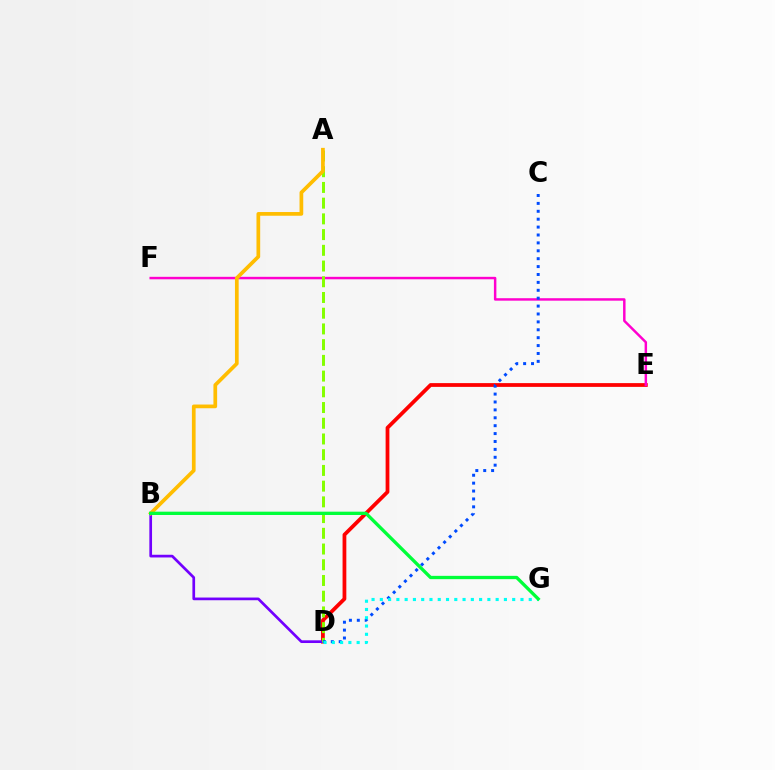{('D', 'E'): [{'color': '#ff0000', 'line_style': 'solid', 'thickness': 2.71}], ('B', 'D'): [{'color': '#7200ff', 'line_style': 'solid', 'thickness': 1.94}], ('E', 'F'): [{'color': '#ff00cf', 'line_style': 'solid', 'thickness': 1.78}], ('A', 'D'): [{'color': '#84ff00', 'line_style': 'dashed', 'thickness': 2.14}], ('A', 'B'): [{'color': '#ffbd00', 'line_style': 'solid', 'thickness': 2.67}], ('C', 'D'): [{'color': '#004bff', 'line_style': 'dotted', 'thickness': 2.15}], ('D', 'G'): [{'color': '#00fff6', 'line_style': 'dotted', 'thickness': 2.25}], ('B', 'G'): [{'color': '#00ff39', 'line_style': 'solid', 'thickness': 2.39}]}